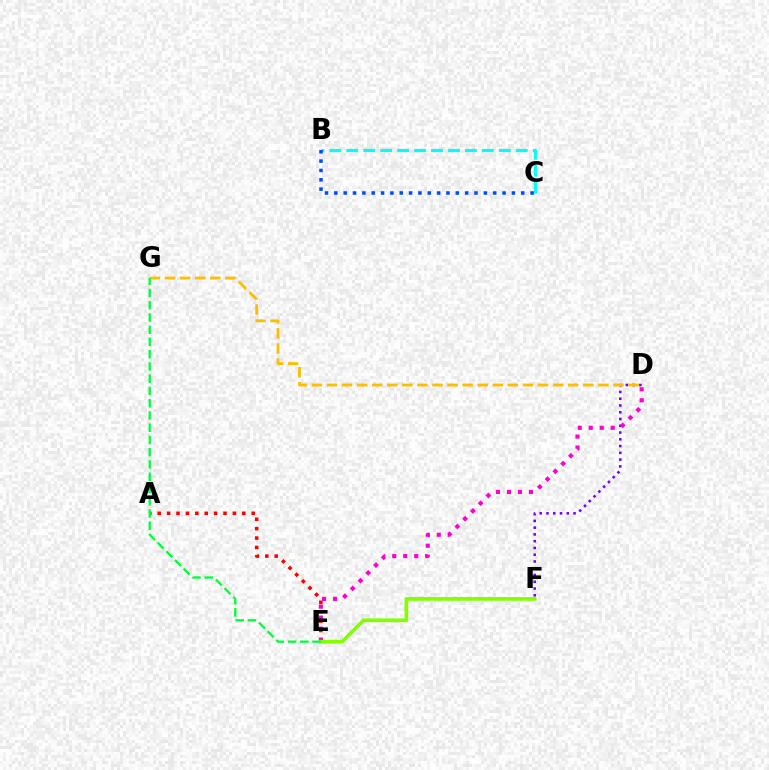{('D', 'F'): [{'color': '#7200ff', 'line_style': 'dotted', 'thickness': 1.84}], ('A', 'E'): [{'color': '#ff0000', 'line_style': 'dotted', 'thickness': 2.55}], ('D', 'E'): [{'color': '#ff00cf', 'line_style': 'dotted', 'thickness': 2.99}], ('B', 'C'): [{'color': '#00fff6', 'line_style': 'dashed', 'thickness': 2.3}, {'color': '#004bff', 'line_style': 'dotted', 'thickness': 2.54}], ('E', 'F'): [{'color': '#84ff00', 'line_style': 'solid', 'thickness': 2.67}], ('D', 'G'): [{'color': '#ffbd00', 'line_style': 'dashed', 'thickness': 2.05}], ('E', 'G'): [{'color': '#00ff39', 'line_style': 'dashed', 'thickness': 1.66}]}